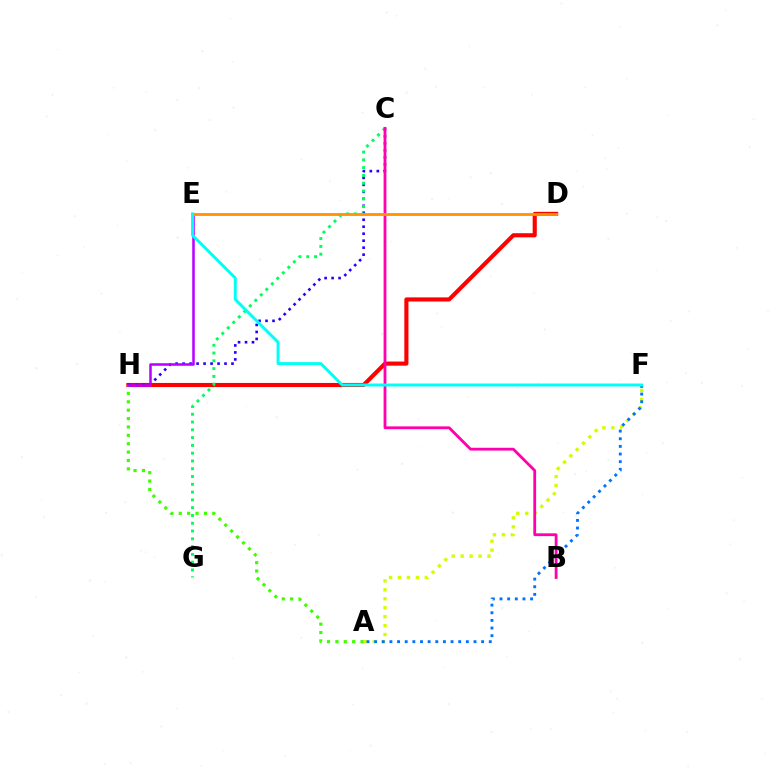{('D', 'H'): [{'color': '#ff0000', 'line_style': 'solid', 'thickness': 2.97}], ('C', 'H'): [{'color': '#2500ff', 'line_style': 'dotted', 'thickness': 1.9}], ('A', 'F'): [{'color': '#d1ff00', 'line_style': 'dotted', 'thickness': 2.43}, {'color': '#0074ff', 'line_style': 'dotted', 'thickness': 2.08}], ('C', 'G'): [{'color': '#00ff5c', 'line_style': 'dotted', 'thickness': 2.12}], ('A', 'H'): [{'color': '#3dff00', 'line_style': 'dotted', 'thickness': 2.28}], ('E', 'H'): [{'color': '#b900ff', 'line_style': 'solid', 'thickness': 1.82}], ('B', 'C'): [{'color': '#ff00ac', 'line_style': 'solid', 'thickness': 2.01}], ('D', 'E'): [{'color': '#ff9400', 'line_style': 'solid', 'thickness': 2.03}], ('E', 'F'): [{'color': '#00fff6', 'line_style': 'solid', 'thickness': 2.12}]}